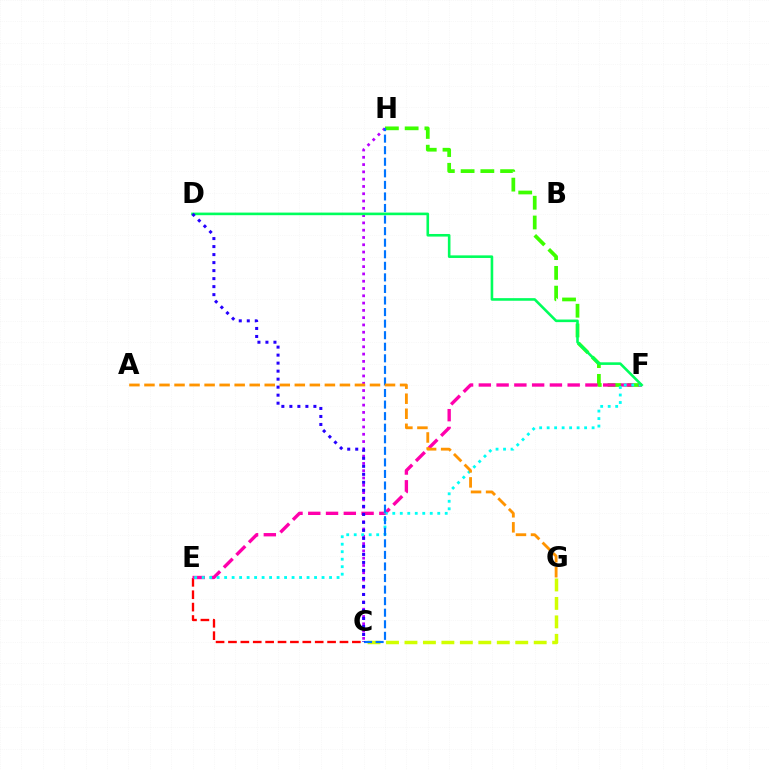{('C', 'E'): [{'color': '#ff0000', 'line_style': 'dashed', 'thickness': 1.68}], ('C', 'G'): [{'color': '#d1ff00', 'line_style': 'dashed', 'thickness': 2.51}], ('C', 'H'): [{'color': '#b900ff', 'line_style': 'dotted', 'thickness': 1.98}, {'color': '#0074ff', 'line_style': 'dashed', 'thickness': 1.57}], ('F', 'H'): [{'color': '#3dff00', 'line_style': 'dashed', 'thickness': 2.68}], ('E', 'F'): [{'color': '#ff00ac', 'line_style': 'dashed', 'thickness': 2.41}, {'color': '#00fff6', 'line_style': 'dotted', 'thickness': 2.04}], ('D', 'F'): [{'color': '#00ff5c', 'line_style': 'solid', 'thickness': 1.87}], ('A', 'G'): [{'color': '#ff9400', 'line_style': 'dashed', 'thickness': 2.04}], ('C', 'D'): [{'color': '#2500ff', 'line_style': 'dotted', 'thickness': 2.18}]}